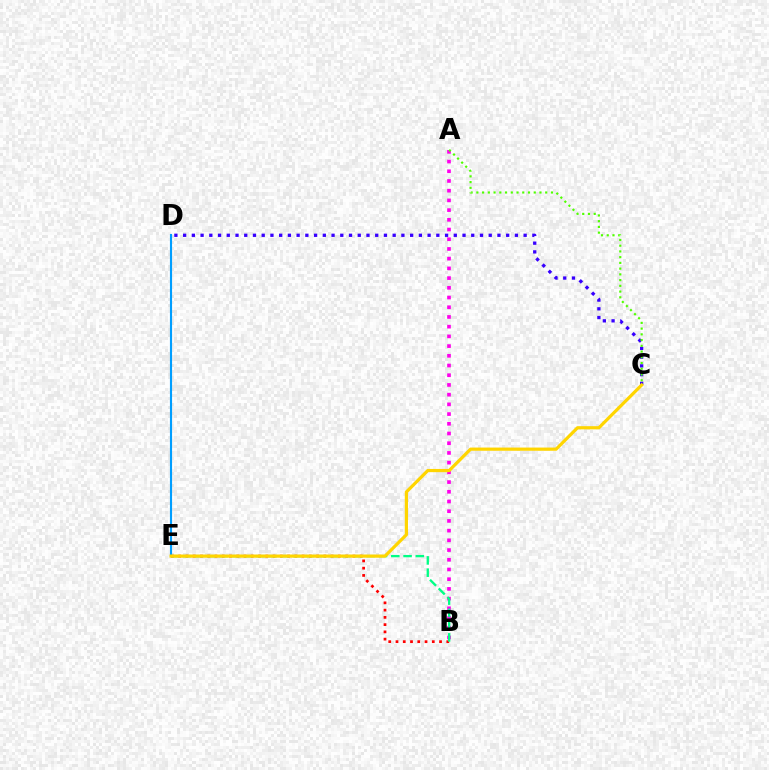{('A', 'B'): [{'color': '#ff00ed', 'line_style': 'dotted', 'thickness': 2.64}], ('B', 'E'): [{'color': '#ff0000', 'line_style': 'dotted', 'thickness': 1.97}, {'color': '#00ff86', 'line_style': 'dashed', 'thickness': 1.67}], ('C', 'D'): [{'color': '#3700ff', 'line_style': 'dotted', 'thickness': 2.37}], ('D', 'E'): [{'color': '#009eff', 'line_style': 'solid', 'thickness': 1.54}], ('A', 'C'): [{'color': '#4fff00', 'line_style': 'dotted', 'thickness': 1.56}], ('C', 'E'): [{'color': '#ffd500', 'line_style': 'solid', 'thickness': 2.31}]}